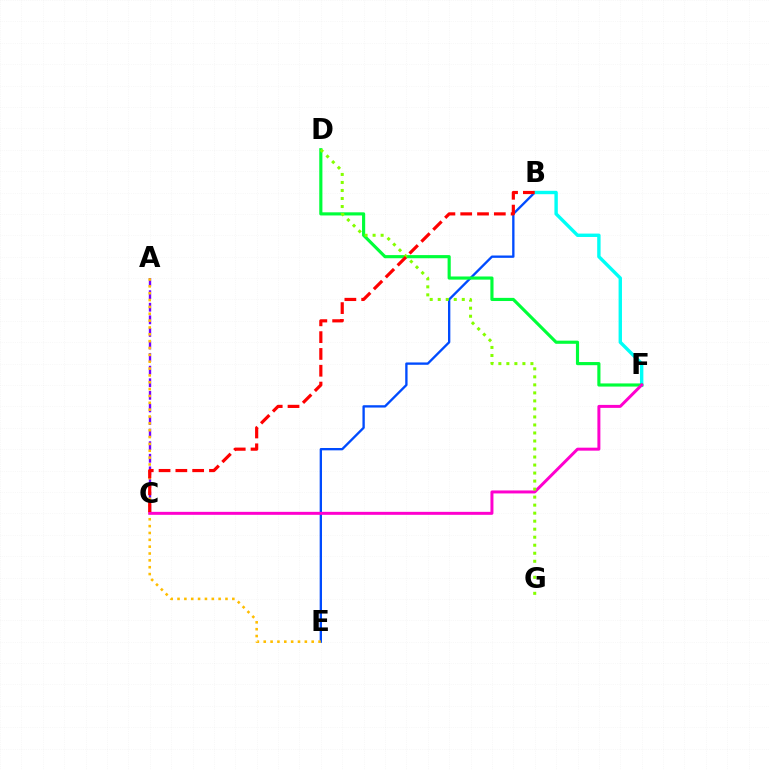{('A', 'C'): [{'color': '#7200ff', 'line_style': 'dashed', 'thickness': 1.71}], ('B', 'E'): [{'color': '#004bff', 'line_style': 'solid', 'thickness': 1.68}], ('B', 'F'): [{'color': '#00fff6', 'line_style': 'solid', 'thickness': 2.44}], ('A', 'E'): [{'color': '#ffbd00', 'line_style': 'dotted', 'thickness': 1.86}], ('D', 'F'): [{'color': '#00ff39', 'line_style': 'solid', 'thickness': 2.27}], ('C', 'F'): [{'color': '#ff00cf', 'line_style': 'solid', 'thickness': 2.15}], ('D', 'G'): [{'color': '#84ff00', 'line_style': 'dotted', 'thickness': 2.18}], ('B', 'C'): [{'color': '#ff0000', 'line_style': 'dashed', 'thickness': 2.28}]}